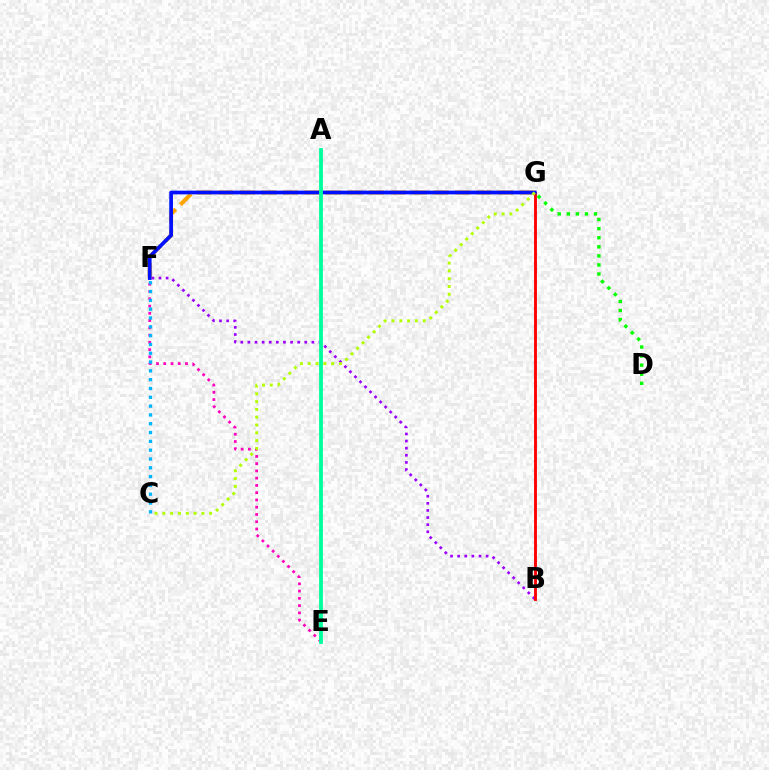{('E', 'F'): [{'color': '#ff00bd', 'line_style': 'dotted', 'thickness': 1.97}], ('B', 'F'): [{'color': '#9b00ff', 'line_style': 'dotted', 'thickness': 1.93}], ('B', 'G'): [{'color': '#ff0000', 'line_style': 'solid', 'thickness': 2.07}], ('F', 'G'): [{'color': '#ffa500', 'line_style': 'dashed', 'thickness': 2.92}, {'color': '#0010ff', 'line_style': 'solid', 'thickness': 2.67}], ('C', 'G'): [{'color': '#b3ff00', 'line_style': 'dotted', 'thickness': 2.12}], ('C', 'F'): [{'color': '#00b5ff', 'line_style': 'dotted', 'thickness': 2.39}], ('D', 'G'): [{'color': '#08ff00', 'line_style': 'dotted', 'thickness': 2.46}], ('A', 'E'): [{'color': '#00ff9d', 'line_style': 'solid', 'thickness': 2.74}]}